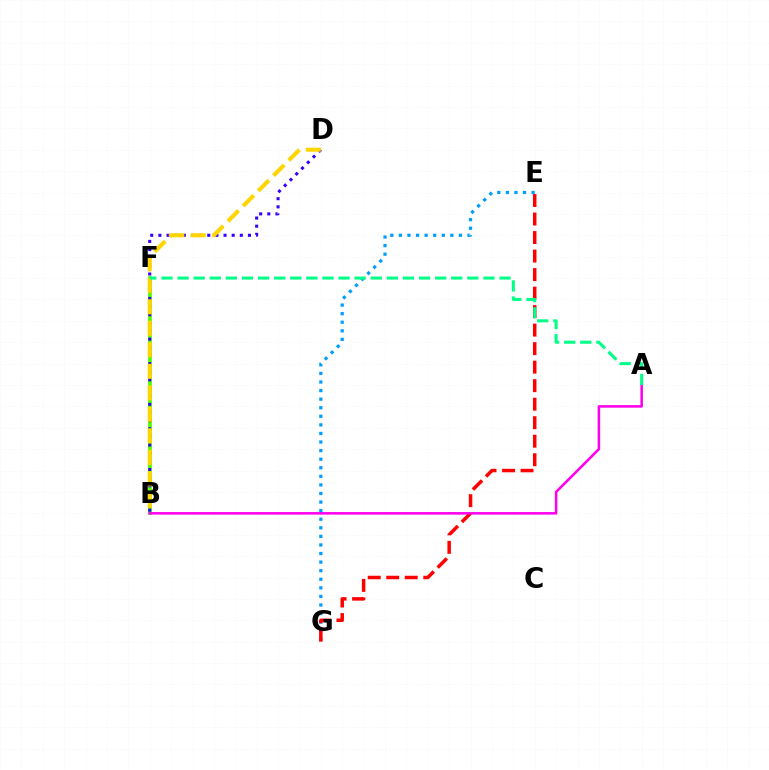{('E', 'G'): [{'color': '#009eff', 'line_style': 'dotted', 'thickness': 2.33}, {'color': '#ff0000', 'line_style': 'dashed', 'thickness': 2.52}], ('B', 'F'): [{'color': '#4fff00', 'line_style': 'solid', 'thickness': 2.68}], ('B', 'D'): [{'color': '#3700ff', 'line_style': 'dotted', 'thickness': 2.21}, {'color': '#ffd500', 'line_style': 'dashed', 'thickness': 2.92}], ('A', 'B'): [{'color': '#ff00ed', 'line_style': 'solid', 'thickness': 1.84}], ('A', 'F'): [{'color': '#00ff86', 'line_style': 'dashed', 'thickness': 2.19}]}